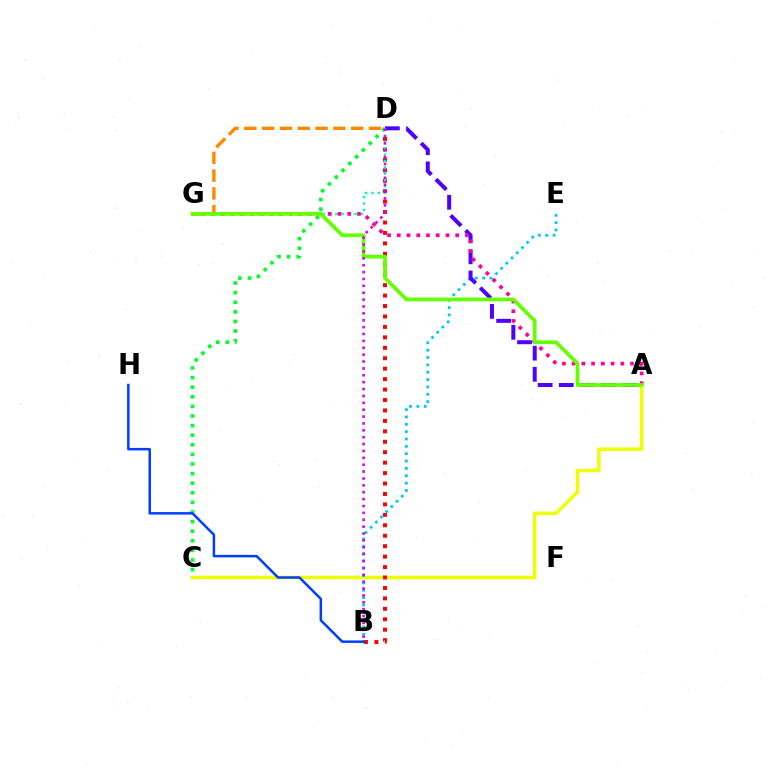{('A', 'C'): [{'color': '#eeff00', 'line_style': 'solid', 'thickness': 2.52}], ('B', 'D'): [{'color': '#ff0000', 'line_style': 'dotted', 'thickness': 2.84}, {'color': '#d600ff', 'line_style': 'dotted', 'thickness': 1.87}], ('B', 'E'): [{'color': '#00c7ff', 'line_style': 'dotted', 'thickness': 2.0}], ('C', 'D'): [{'color': '#00ff27', 'line_style': 'dotted', 'thickness': 2.61}], ('A', 'D'): [{'color': '#4f00ff', 'line_style': 'dashed', 'thickness': 2.87}], ('B', 'H'): [{'color': '#003fff', 'line_style': 'solid', 'thickness': 1.79}], ('D', 'G'): [{'color': '#00ffaf', 'line_style': 'dotted', 'thickness': 1.73}, {'color': '#ff8800', 'line_style': 'dashed', 'thickness': 2.42}], ('A', 'G'): [{'color': '#ff00a0', 'line_style': 'dotted', 'thickness': 2.64}, {'color': '#66ff00', 'line_style': 'solid', 'thickness': 2.69}]}